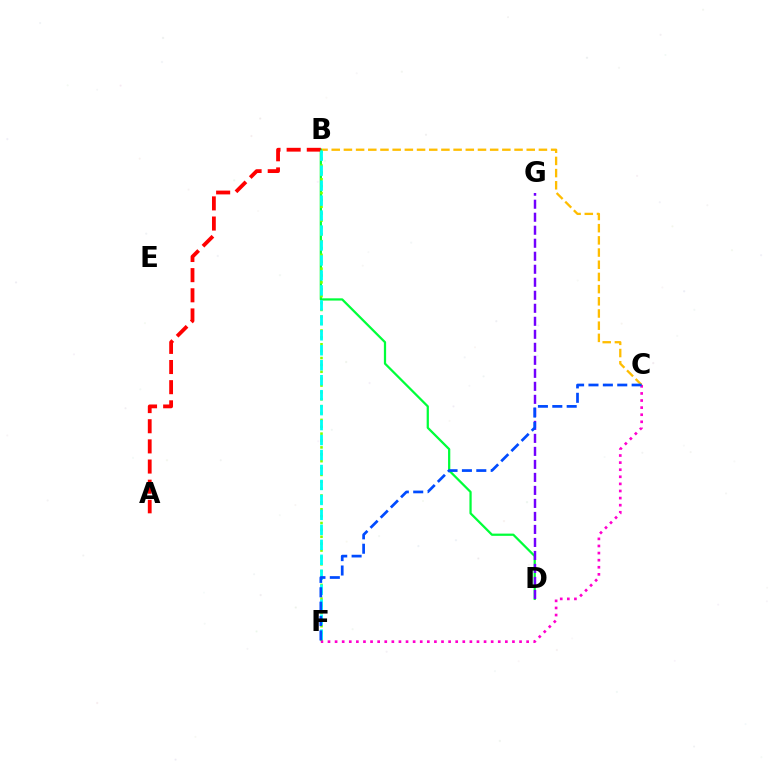{('B', 'C'): [{'color': '#ffbd00', 'line_style': 'dashed', 'thickness': 1.66}], ('B', 'D'): [{'color': '#00ff39', 'line_style': 'solid', 'thickness': 1.62}], ('D', 'G'): [{'color': '#7200ff', 'line_style': 'dashed', 'thickness': 1.77}], ('A', 'B'): [{'color': '#ff0000', 'line_style': 'dashed', 'thickness': 2.74}], ('B', 'F'): [{'color': '#84ff00', 'line_style': 'dotted', 'thickness': 1.87}, {'color': '#00fff6', 'line_style': 'dashed', 'thickness': 2.03}], ('C', 'F'): [{'color': '#ff00cf', 'line_style': 'dotted', 'thickness': 1.93}, {'color': '#004bff', 'line_style': 'dashed', 'thickness': 1.95}]}